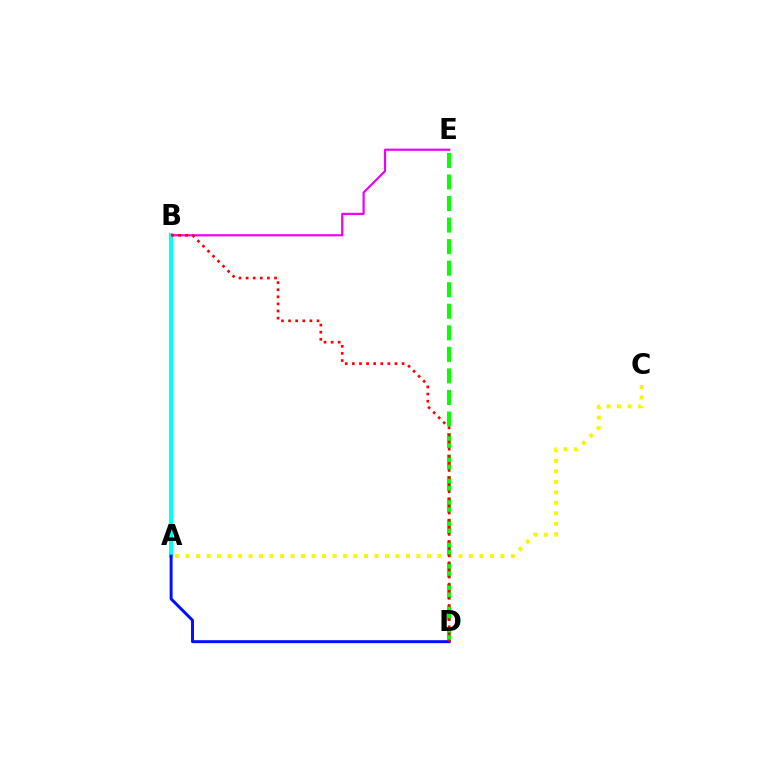{('A', 'C'): [{'color': '#fcf500', 'line_style': 'dotted', 'thickness': 2.85}], ('B', 'E'): [{'color': '#ee00ff', 'line_style': 'solid', 'thickness': 1.59}], ('D', 'E'): [{'color': '#08ff00', 'line_style': 'dashed', 'thickness': 2.93}], ('A', 'B'): [{'color': '#00fff6', 'line_style': 'solid', 'thickness': 2.93}], ('A', 'D'): [{'color': '#0010ff', 'line_style': 'solid', 'thickness': 2.13}], ('B', 'D'): [{'color': '#ff0000', 'line_style': 'dotted', 'thickness': 1.93}]}